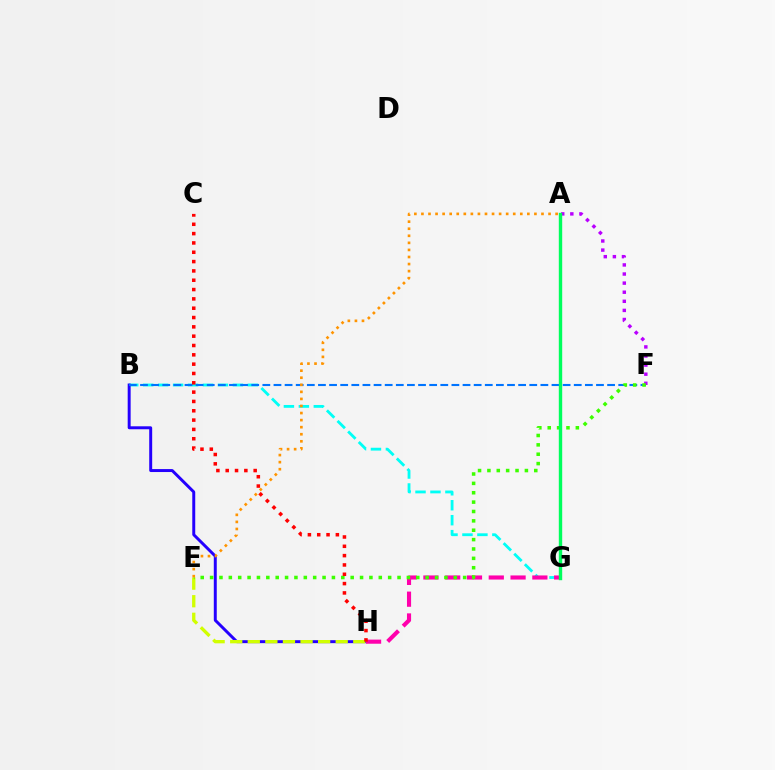{('B', 'G'): [{'color': '#00fff6', 'line_style': 'dashed', 'thickness': 2.03}], ('B', 'H'): [{'color': '#2500ff', 'line_style': 'solid', 'thickness': 2.13}], ('B', 'F'): [{'color': '#0074ff', 'line_style': 'dashed', 'thickness': 1.51}], ('E', 'H'): [{'color': '#d1ff00', 'line_style': 'dashed', 'thickness': 2.39}], ('A', 'F'): [{'color': '#b900ff', 'line_style': 'dotted', 'thickness': 2.47}], ('G', 'H'): [{'color': '#ff00ac', 'line_style': 'dashed', 'thickness': 2.96}], ('E', 'F'): [{'color': '#3dff00', 'line_style': 'dotted', 'thickness': 2.55}], ('A', 'G'): [{'color': '#00ff5c', 'line_style': 'solid', 'thickness': 2.44}], ('C', 'H'): [{'color': '#ff0000', 'line_style': 'dotted', 'thickness': 2.53}], ('A', 'E'): [{'color': '#ff9400', 'line_style': 'dotted', 'thickness': 1.92}]}